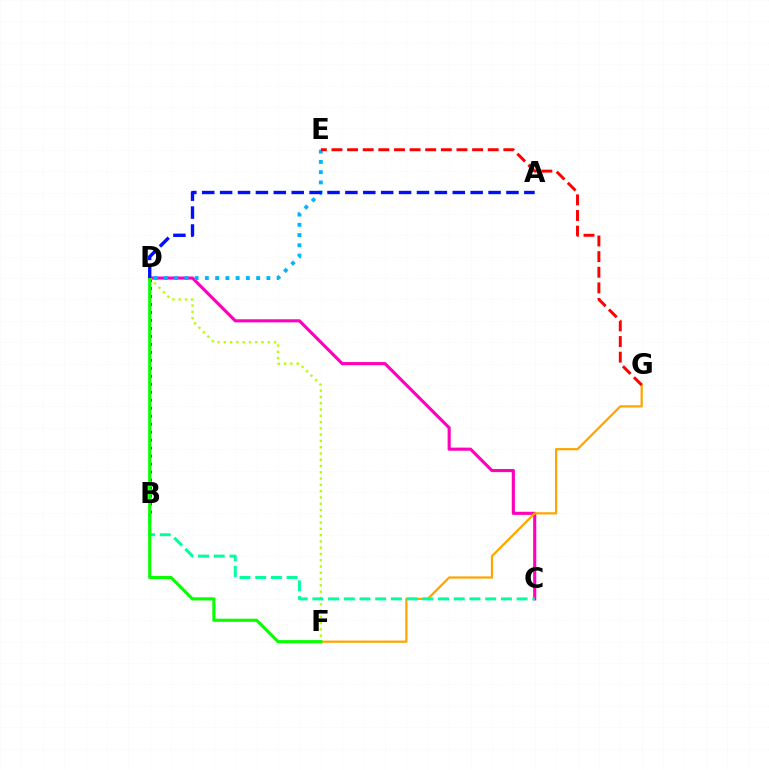{('B', 'D'): [{'color': '#9b00ff', 'line_style': 'dotted', 'thickness': 2.17}], ('C', 'D'): [{'color': '#ff00bd', 'line_style': 'solid', 'thickness': 2.25}], ('D', 'E'): [{'color': '#00b5ff', 'line_style': 'dotted', 'thickness': 2.79}], ('F', 'G'): [{'color': '#ffa500', 'line_style': 'solid', 'thickness': 1.6}], ('D', 'F'): [{'color': '#b3ff00', 'line_style': 'dotted', 'thickness': 1.71}, {'color': '#08ff00', 'line_style': 'solid', 'thickness': 2.24}], ('E', 'G'): [{'color': '#ff0000', 'line_style': 'dashed', 'thickness': 2.12}], ('B', 'C'): [{'color': '#00ff9d', 'line_style': 'dashed', 'thickness': 2.13}], ('A', 'D'): [{'color': '#0010ff', 'line_style': 'dashed', 'thickness': 2.43}]}